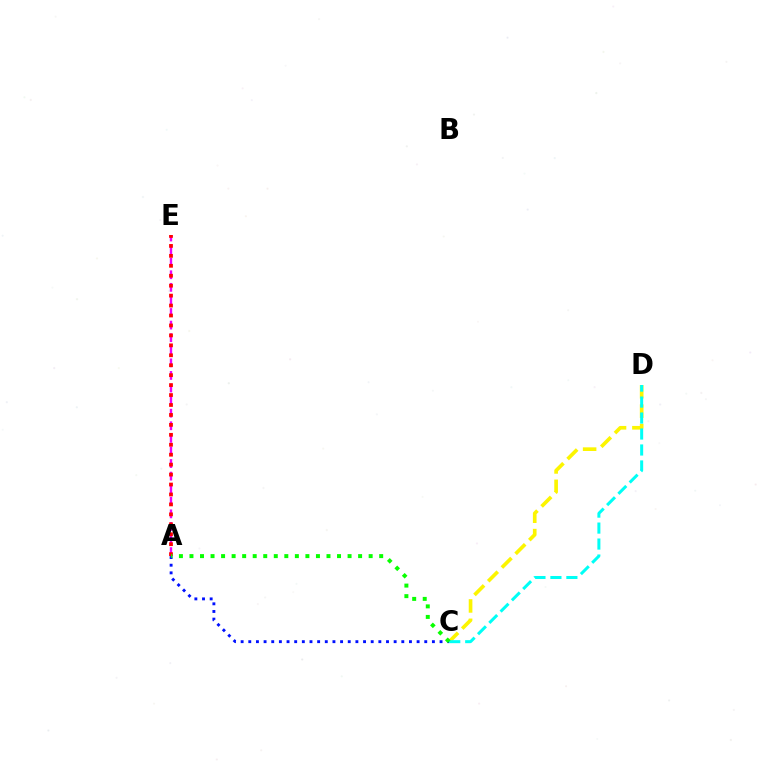{('C', 'D'): [{'color': '#fcf500', 'line_style': 'dashed', 'thickness': 2.63}, {'color': '#00fff6', 'line_style': 'dashed', 'thickness': 2.17}], ('A', 'C'): [{'color': '#0010ff', 'line_style': 'dotted', 'thickness': 2.08}, {'color': '#08ff00', 'line_style': 'dotted', 'thickness': 2.86}], ('A', 'E'): [{'color': '#ee00ff', 'line_style': 'dashed', 'thickness': 1.71}, {'color': '#ff0000', 'line_style': 'dotted', 'thickness': 2.7}]}